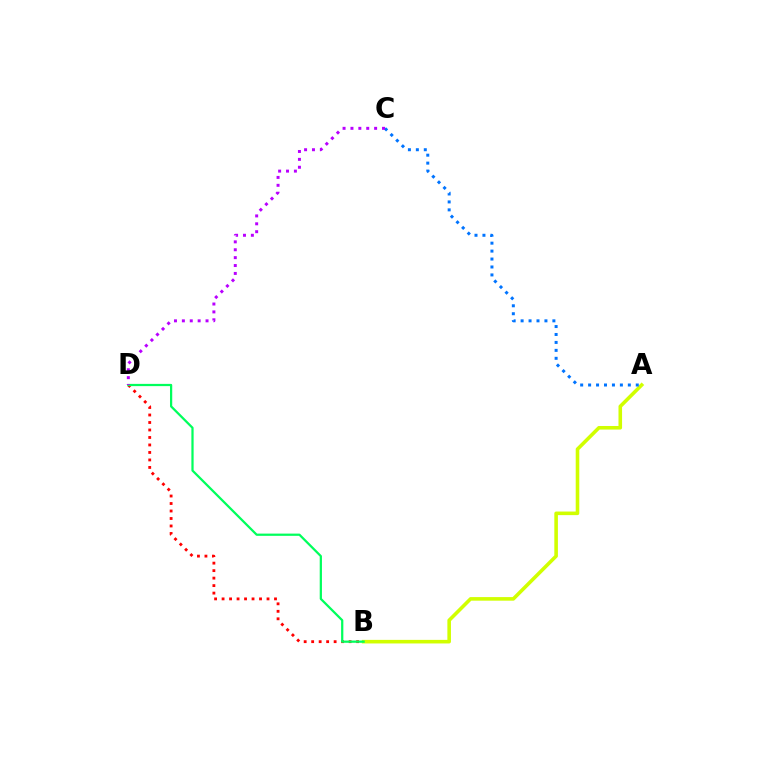{('B', 'D'): [{'color': '#ff0000', 'line_style': 'dotted', 'thickness': 2.03}, {'color': '#00ff5c', 'line_style': 'solid', 'thickness': 1.61}], ('A', 'B'): [{'color': '#d1ff00', 'line_style': 'solid', 'thickness': 2.58}], ('A', 'C'): [{'color': '#0074ff', 'line_style': 'dotted', 'thickness': 2.16}], ('C', 'D'): [{'color': '#b900ff', 'line_style': 'dotted', 'thickness': 2.14}]}